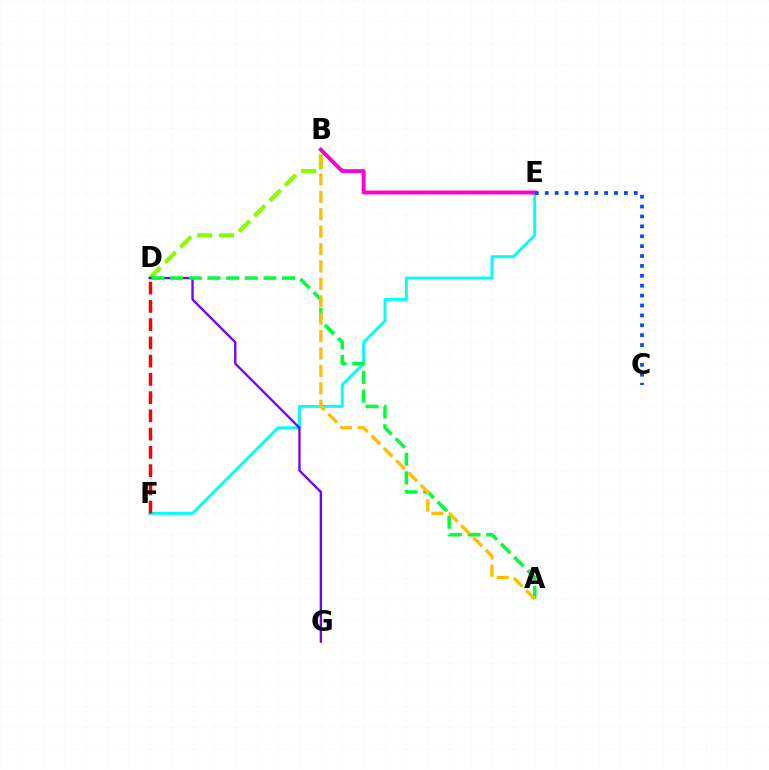{('E', 'F'): [{'color': '#00fff6', 'line_style': 'solid', 'thickness': 2.1}], ('B', 'D'): [{'color': '#84ff00', 'line_style': 'dashed', 'thickness': 2.95}], ('D', 'G'): [{'color': '#7200ff', 'line_style': 'solid', 'thickness': 1.66}], ('A', 'D'): [{'color': '#00ff39', 'line_style': 'dashed', 'thickness': 2.54}], ('A', 'B'): [{'color': '#ffbd00', 'line_style': 'dashed', 'thickness': 2.36}], ('B', 'E'): [{'color': '#ff00cf', 'line_style': 'solid', 'thickness': 2.82}], ('C', 'E'): [{'color': '#004bff', 'line_style': 'dotted', 'thickness': 2.69}], ('D', 'F'): [{'color': '#ff0000', 'line_style': 'dashed', 'thickness': 2.48}]}